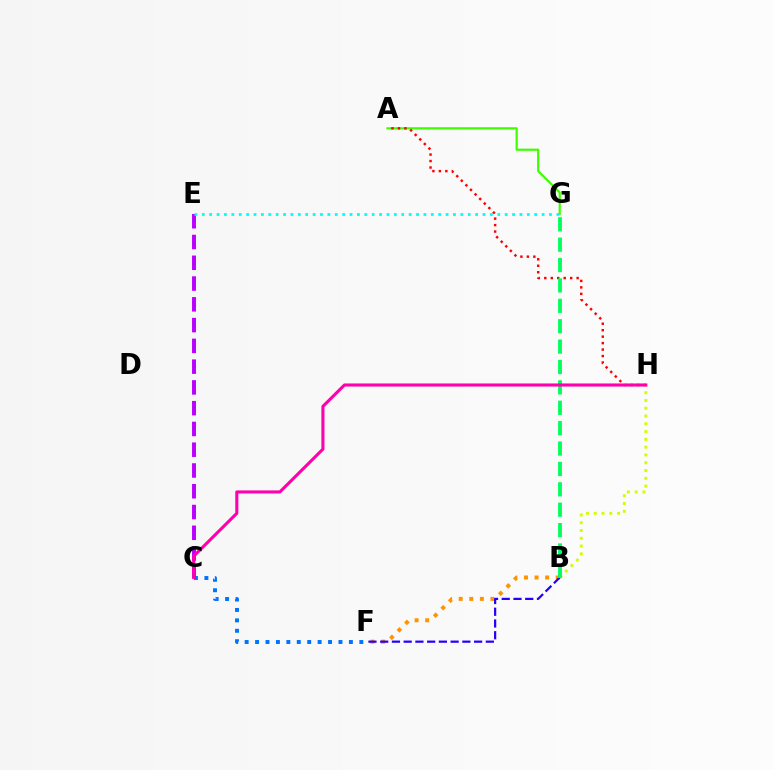{('B', 'F'): [{'color': '#ff9400', 'line_style': 'dotted', 'thickness': 2.88}, {'color': '#2500ff', 'line_style': 'dashed', 'thickness': 1.59}], ('B', 'H'): [{'color': '#d1ff00', 'line_style': 'dotted', 'thickness': 2.12}], ('A', 'G'): [{'color': '#3dff00', 'line_style': 'solid', 'thickness': 1.58}], ('C', 'F'): [{'color': '#0074ff', 'line_style': 'dotted', 'thickness': 2.83}], ('C', 'E'): [{'color': '#b900ff', 'line_style': 'dashed', 'thickness': 2.82}], ('E', 'G'): [{'color': '#00fff6', 'line_style': 'dotted', 'thickness': 2.01}], ('A', 'H'): [{'color': '#ff0000', 'line_style': 'dotted', 'thickness': 1.76}], ('B', 'G'): [{'color': '#00ff5c', 'line_style': 'dashed', 'thickness': 2.77}], ('C', 'H'): [{'color': '#ff00ac', 'line_style': 'solid', 'thickness': 2.22}]}